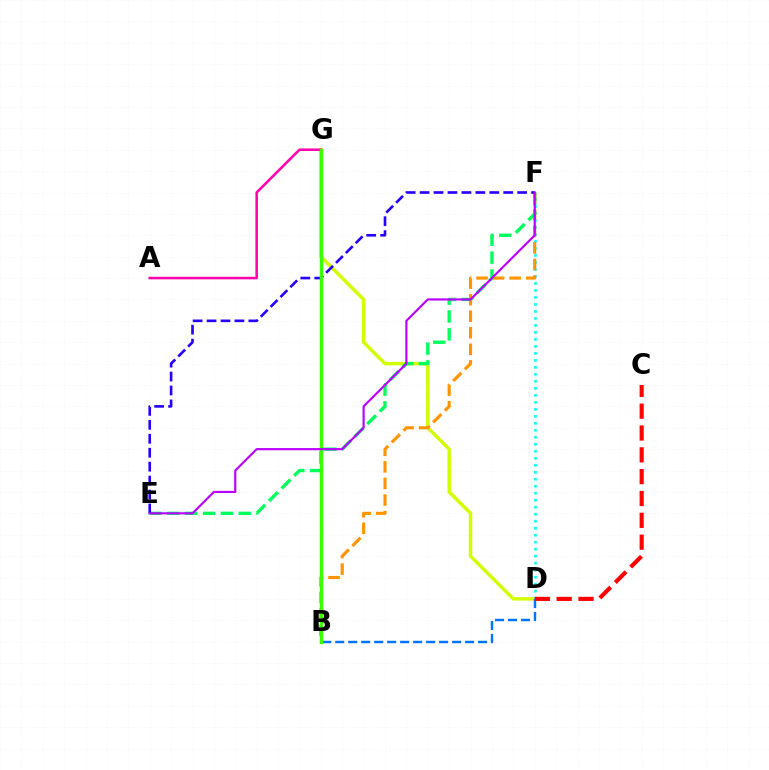{('D', 'G'): [{'color': '#d1ff00', 'line_style': 'solid', 'thickness': 2.48}], ('A', 'G'): [{'color': '#ff00ac', 'line_style': 'solid', 'thickness': 1.83}], ('D', 'F'): [{'color': '#00fff6', 'line_style': 'dotted', 'thickness': 1.9}], ('E', 'F'): [{'color': '#00ff5c', 'line_style': 'dashed', 'thickness': 2.42}, {'color': '#2500ff', 'line_style': 'dashed', 'thickness': 1.89}, {'color': '#b900ff', 'line_style': 'solid', 'thickness': 1.56}], ('B', 'D'): [{'color': '#0074ff', 'line_style': 'dashed', 'thickness': 1.76}], ('B', 'F'): [{'color': '#ff9400', 'line_style': 'dashed', 'thickness': 2.25}], ('C', 'D'): [{'color': '#ff0000', 'line_style': 'dashed', 'thickness': 2.97}], ('B', 'G'): [{'color': '#3dff00', 'line_style': 'solid', 'thickness': 2.45}]}